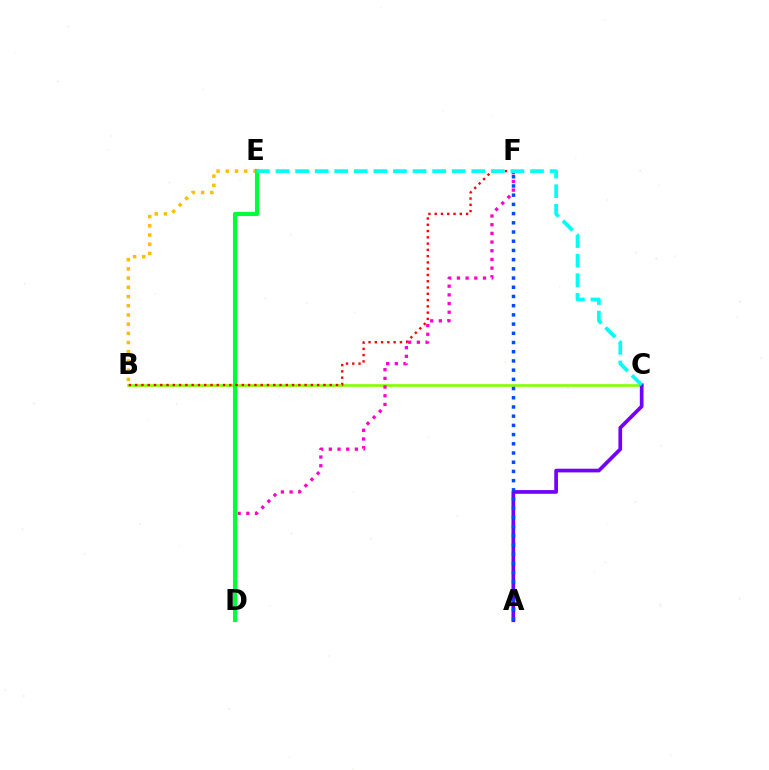{('B', 'C'): [{'color': '#84ff00', 'line_style': 'solid', 'thickness': 1.91}], ('D', 'F'): [{'color': '#ff00cf', 'line_style': 'dotted', 'thickness': 2.36}], ('B', 'E'): [{'color': '#ffbd00', 'line_style': 'dotted', 'thickness': 2.5}], ('D', 'E'): [{'color': '#00ff39', 'line_style': 'solid', 'thickness': 2.97}], ('B', 'F'): [{'color': '#ff0000', 'line_style': 'dotted', 'thickness': 1.71}], ('A', 'C'): [{'color': '#7200ff', 'line_style': 'solid', 'thickness': 2.66}], ('C', 'E'): [{'color': '#00fff6', 'line_style': 'dashed', 'thickness': 2.66}], ('A', 'F'): [{'color': '#004bff', 'line_style': 'dotted', 'thickness': 2.5}]}